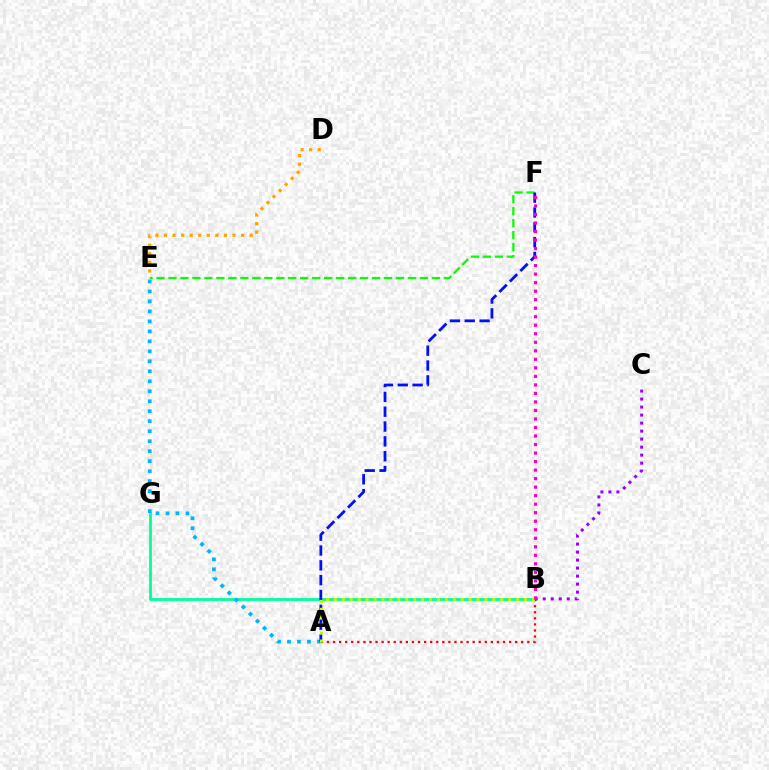{('B', 'G'): [{'color': '#00ff9d', 'line_style': 'solid', 'thickness': 2.02}], ('A', 'E'): [{'color': '#00b5ff', 'line_style': 'dotted', 'thickness': 2.71}], ('A', 'B'): [{'color': '#ff0000', 'line_style': 'dotted', 'thickness': 1.65}, {'color': '#b3ff00', 'line_style': 'dotted', 'thickness': 2.15}], ('B', 'C'): [{'color': '#9b00ff', 'line_style': 'dotted', 'thickness': 2.17}], ('E', 'F'): [{'color': '#08ff00', 'line_style': 'dashed', 'thickness': 1.63}], ('A', 'F'): [{'color': '#0010ff', 'line_style': 'dashed', 'thickness': 2.01}], ('B', 'F'): [{'color': '#ff00bd', 'line_style': 'dotted', 'thickness': 2.31}], ('D', 'E'): [{'color': '#ffa500', 'line_style': 'dotted', 'thickness': 2.33}]}